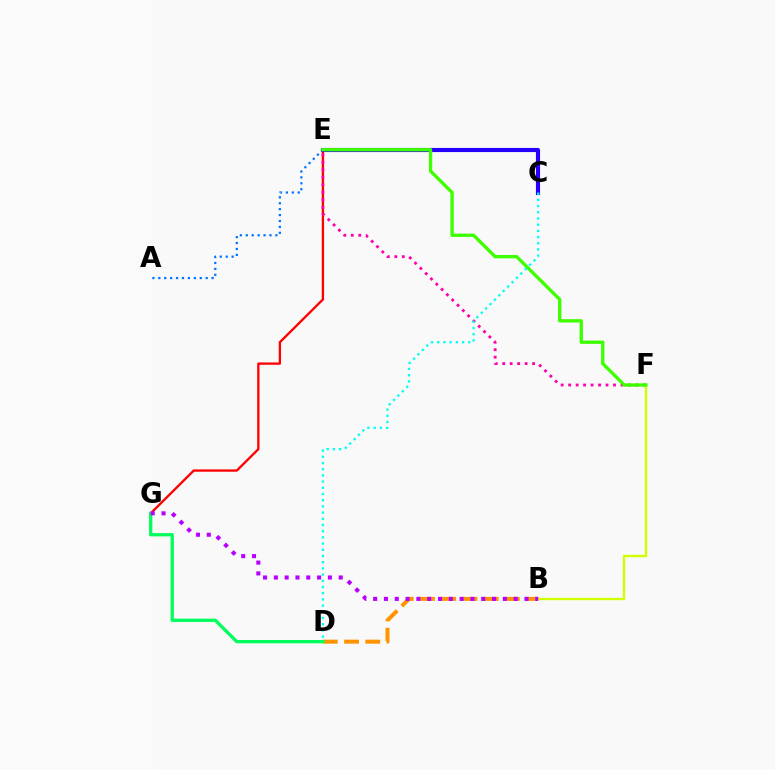{('B', 'D'): [{'color': '#ff9400', 'line_style': 'dashed', 'thickness': 2.88}], ('A', 'E'): [{'color': '#0074ff', 'line_style': 'dotted', 'thickness': 1.61}], ('E', 'G'): [{'color': '#ff0000', 'line_style': 'solid', 'thickness': 1.67}], ('C', 'E'): [{'color': '#2500ff', 'line_style': 'solid', 'thickness': 2.97}], ('D', 'G'): [{'color': '#00ff5c', 'line_style': 'solid', 'thickness': 2.37}], ('E', 'F'): [{'color': '#ff00ac', 'line_style': 'dotted', 'thickness': 2.03}, {'color': '#3dff00', 'line_style': 'solid', 'thickness': 2.4}], ('B', 'F'): [{'color': '#d1ff00', 'line_style': 'solid', 'thickness': 1.7}], ('B', 'G'): [{'color': '#b900ff', 'line_style': 'dotted', 'thickness': 2.94}], ('C', 'D'): [{'color': '#00fff6', 'line_style': 'dotted', 'thickness': 1.68}]}